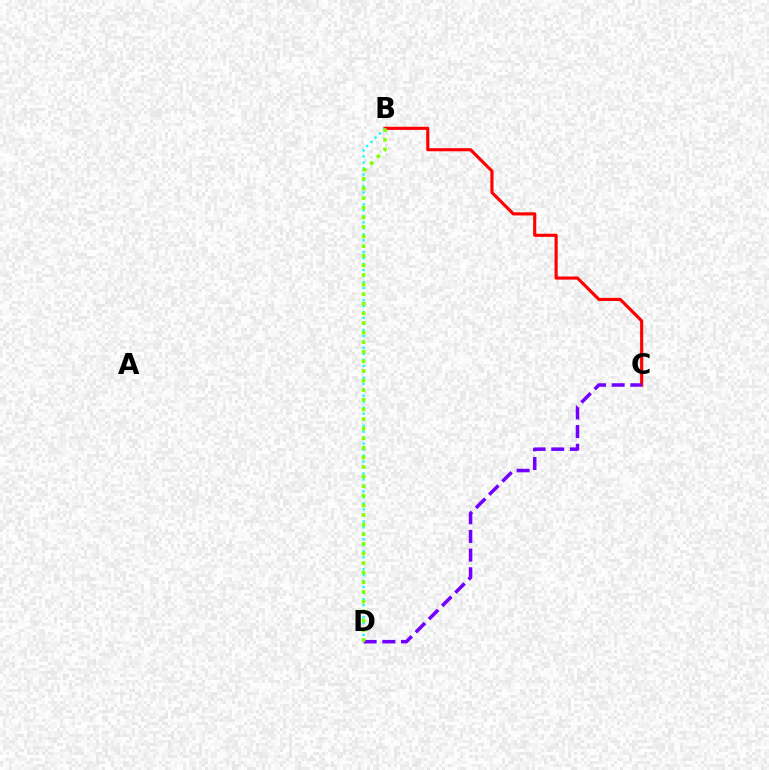{('B', 'C'): [{'color': '#ff0000', 'line_style': 'solid', 'thickness': 2.25}], ('C', 'D'): [{'color': '#7200ff', 'line_style': 'dashed', 'thickness': 2.54}], ('B', 'D'): [{'color': '#00fff6', 'line_style': 'dotted', 'thickness': 1.63}, {'color': '#84ff00', 'line_style': 'dotted', 'thickness': 2.61}]}